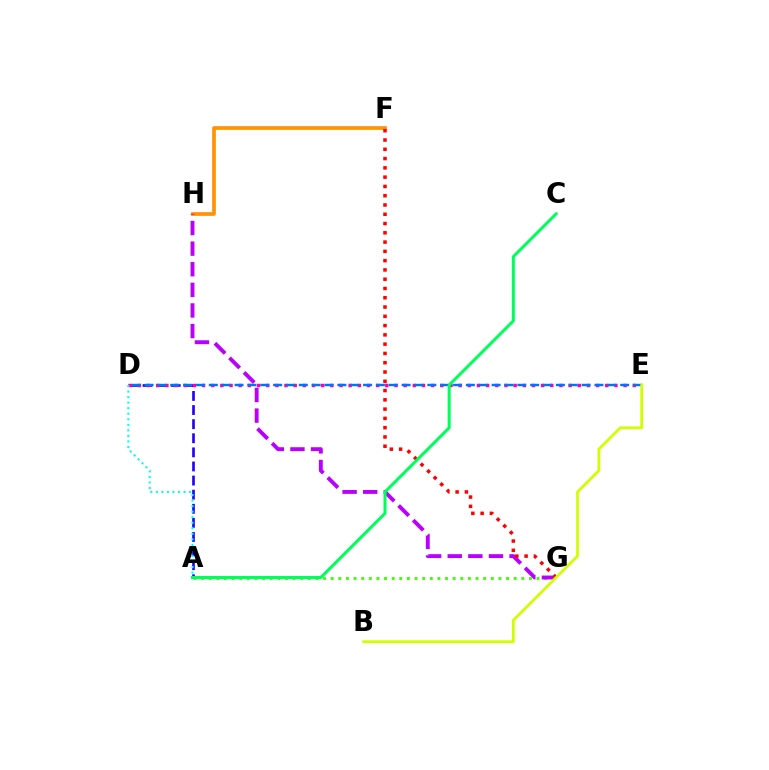{('F', 'H'): [{'color': '#ff9400', 'line_style': 'solid', 'thickness': 2.67}], ('A', 'G'): [{'color': '#3dff00', 'line_style': 'dotted', 'thickness': 2.07}], ('A', 'D'): [{'color': '#2500ff', 'line_style': 'dashed', 'thickness': 1.92}, {'color': '#00fff6', 'line_style': 'dotted', 'thickness': 1.51}], ('D', 'E'): [{'color': '#ff00ac', 'line_style': 'dotted', 'thickness': 2.49}, {'color': '#0074ff', 'line_style': 'dashed', 'thickness': 1.75}], ('G', 'H'): [{'color': '#b900ff', 'line_style': 'dashed', 'thickness': 2.8}], ('F', 'G'): [{'color': '#ff0000', 'line_style': 'dotted', 'thickness': 2.52}], ('A', 'C'): [{'color': '#00ff5c', 'line_style': 'solid', 'thickness': 2.18}], ('B', 'E'): [{'color': '#d1ff00', 'line_style': 'solid', 'thickness': 2.0}]}